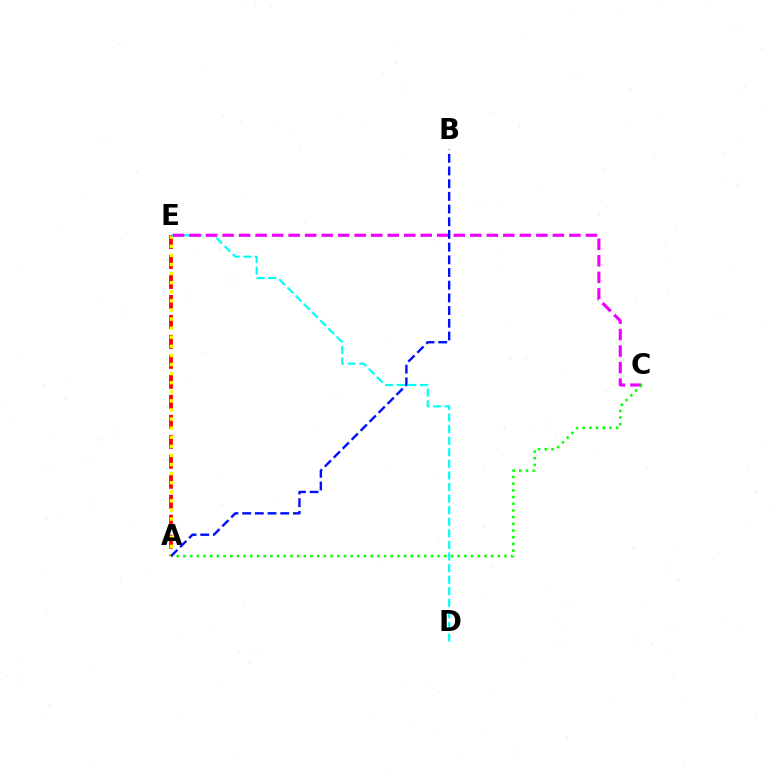{('A', 'E'): [{'color': '#ff0000', 'line_style': 'dashed', 'thickness': 2.71}, {'color': '#fcf500', 'line_style': 'dotted', 'thickness': 2.47}], ('D', 'E'): [{'color': '#00fff6', 'line_style': 'dashed', 'thickness': 1.57}], ('C', 'E'): [{'color': '#ee00ff', 'line_style': 'dashed', 'thickness': 2.24}], ('A', 'C'): [{'color': '#08ff00', 'line_style': 'dotted', 'thickness': 1.82}], ('A', 'B'): [{'color': '#0010ff', 'line_style': 'dashed', 'thickness': 1.72}]}